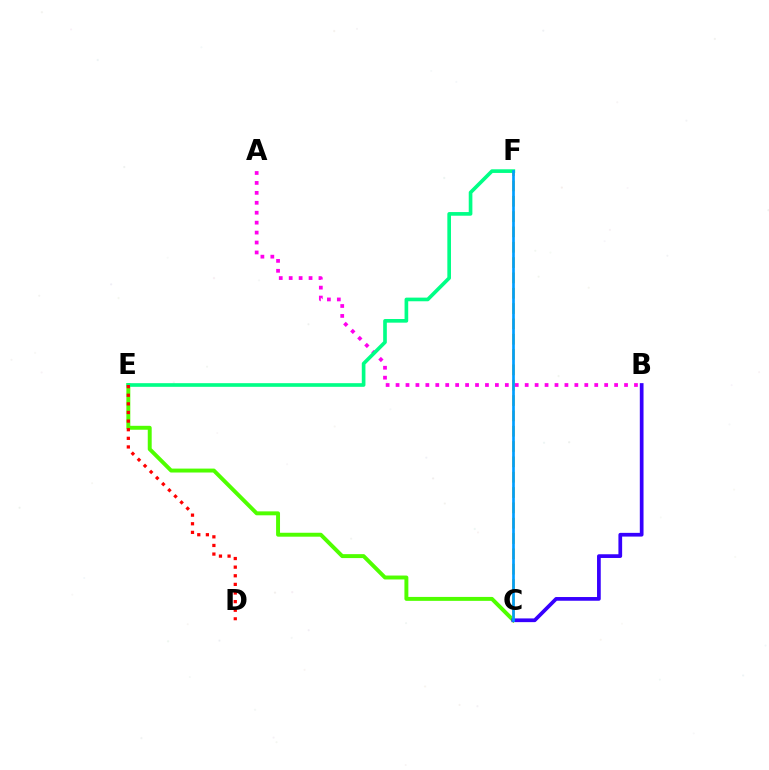{('C', 'E'): [{'color': '#4fff00', 'line_style': 'solid', 'thickness': 2.83}], ('C', 'F'): [{'color': '#ffd500', 'line_style': 'dashed', 'thickness': 2.08}, {'color': '#009eff', 'line_style': 'solid', 'thickness': 1.94}], ('A', 'B'): [{'color': '#ff00ed', 'line_style': 'dotted', 'thickness': 2.7}], ('E', 'F'): [{'color': '#00ff86', 'line_style': 'solid', 'thickness': 2.63}], ('B', 'C'): [{'color': '#3700ff', 'line_style': 'solid', 'thickness': 2.68}], ('D', 'E'): [{'color': '#ff0000', 'line_style': 'dotted', 'thickness': 2.34}]}